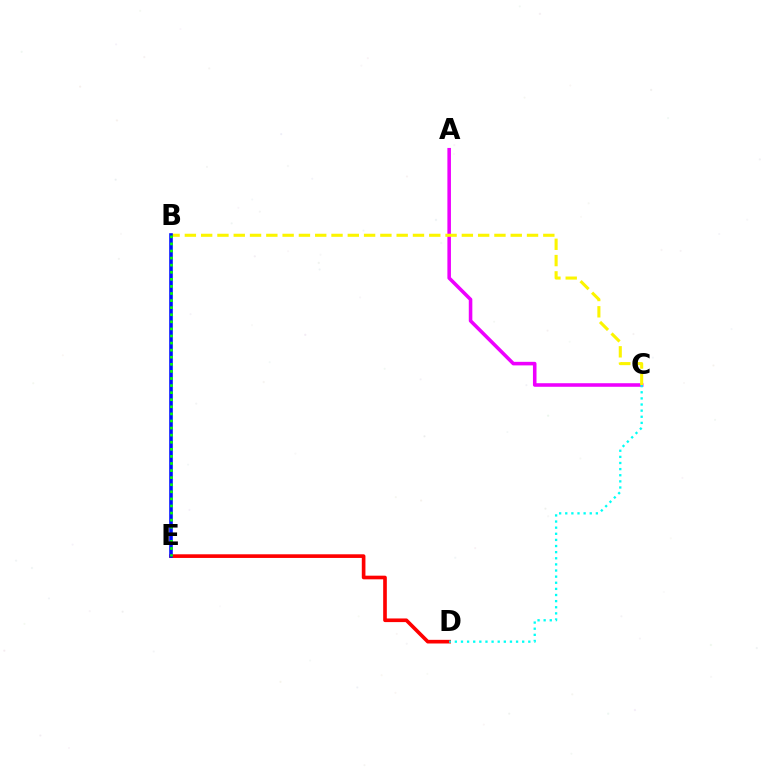{('A', 'C'): [{'color': '#ee00ff', 'line_style': 'solid', 'thickness': 2.56}], ('D', 'E'): [{'color': '#ff0000', 'line_style': 'solid', 'thickness': 2.63}], ('C', 'D'): [{'color': '#00fff6', 'line_style': 'dotted', 'thickness': 1.66}], ('B', 'C'): [{'color': '#fcf500', 'line_style': 'dashed', 'thickness': 2.21}], ('B', 'E'): [{'color': '#0010ff', 'line_style': 'solid', 'thickness': 2.59}, {'color': '#08ff00', 'line_style': 'dotted', 'thickness': 1.92}]}